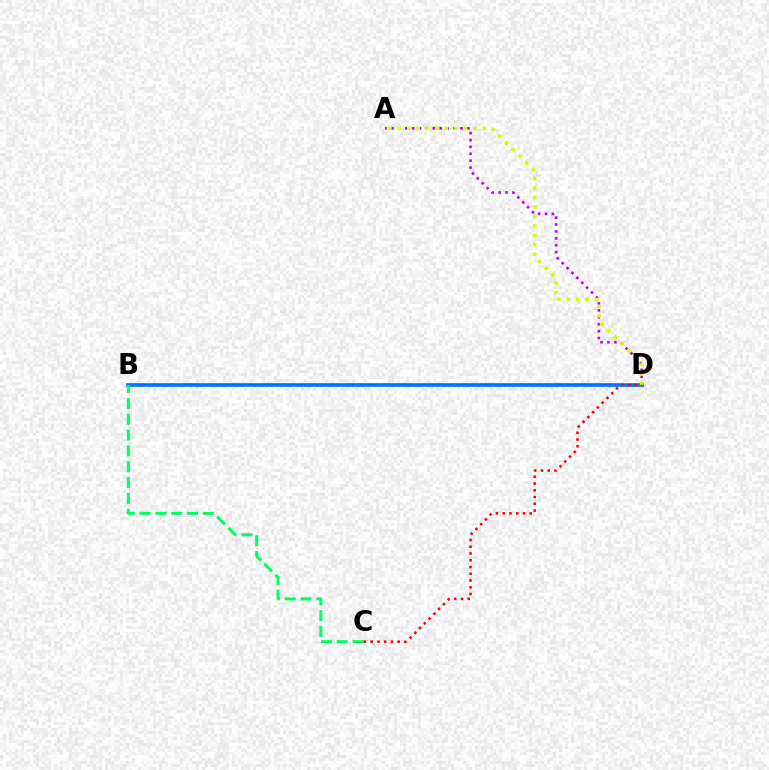{('B', 'D'): [{'color': '#0074ff', 'line_style': 'solid', 'thickness': 2.66}], ('A', 'D'): [{'color': '#b900ff', 'line_style': 'dotted', 'thickness': 1.88}, {'color': '#d1ff00', 'line_style': 'dotted', 'thickness': 2.57}], ('B', 'C'): [{'color': '#00ff5c', 'line_style': 'dashed', 'thickness': 2.15}], ('C', 'D'): [{'color': '#ff0000', 'line_style': 'dotted', 'thickness': 1.83}]}